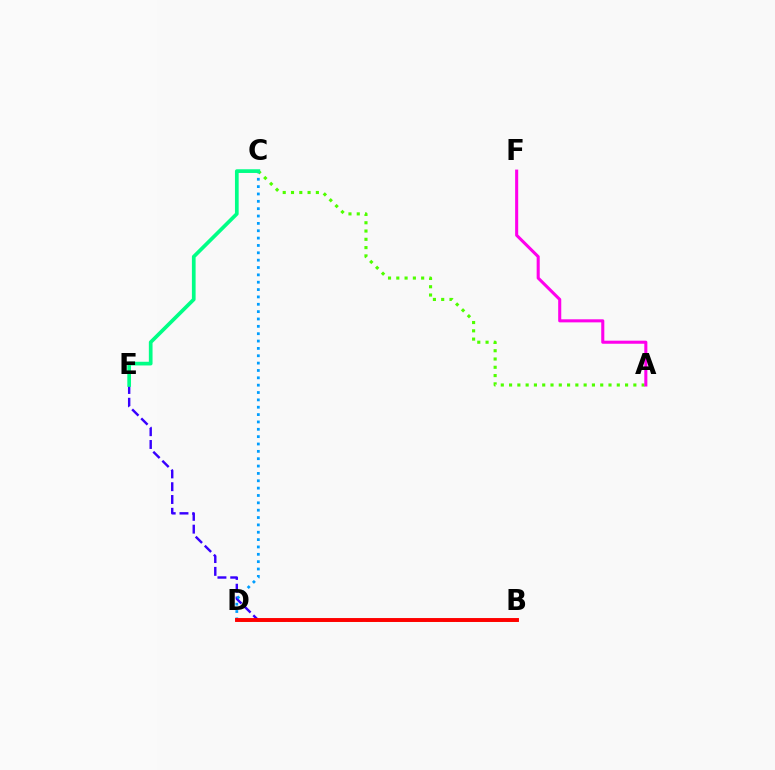{('B', 'E'): [{'color': '#3700ff', 'line_style': 'dashed', 'thickness': 1.74}], ('A', 'C'): [{'color': '#4fff00', 'line_style': 'dotted', 'thickness': 2.25}], ('A', 'F'): [{'color': '#ff00ed', 'line_style': 'solid', 'thickness': 2.21}], ('B', 'D'): [{'color': '#ffd500', 'line_style': 'dashed', 'thickness': 2.12}, {'color': '#ff0000', 'line_style': 'solid', 'thickness': 2.82}], ('C', 'D'): [{'color': '#009eff', 'line_style': 'dotted', 'thickness': 2.0}], ('C', 'E'): [{'color': '#00ff86', 'line_style': 'solid', 'thickness': 2.66}]}